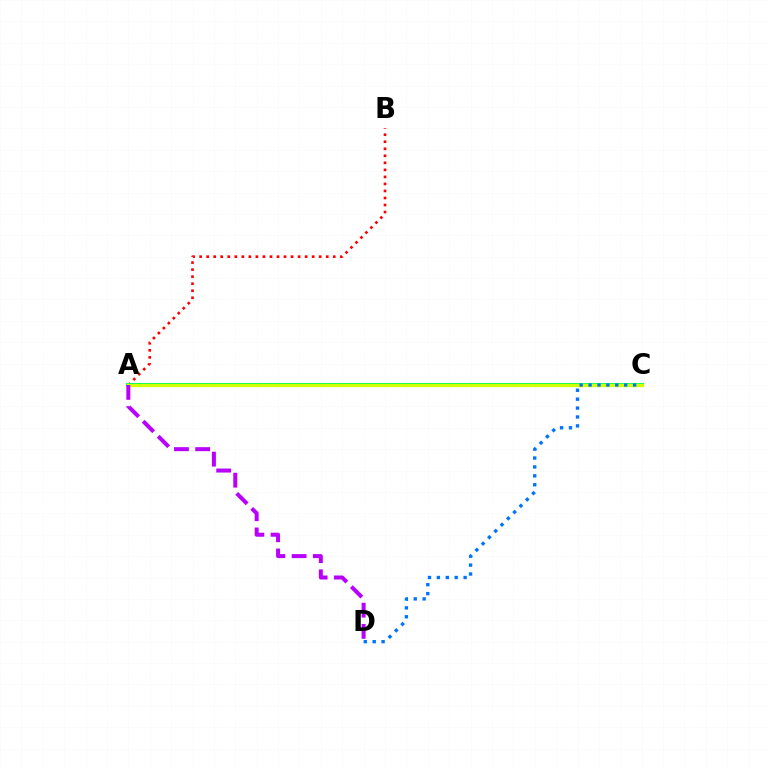{('A', 'B'): [{'color': '#ff0000', 'line_style': 'dotted', 'thickness': 1.91}], ('A', 'C'): [{'color': '#00ff5c', 'line_style': 'solid', 'thickness': 2.89}, {'color': '#d1ff00', 'line_style': 'solid', 'thickness': 2.38}], ('A', 'D'): [{'color': '#b900ff', 'line_style': 'dashed', 'thickness': 2.88}], ('C', 'D'): [{'color': '#0074ff', 'line_style': 'dotted', 'thickness': 2.42}]}